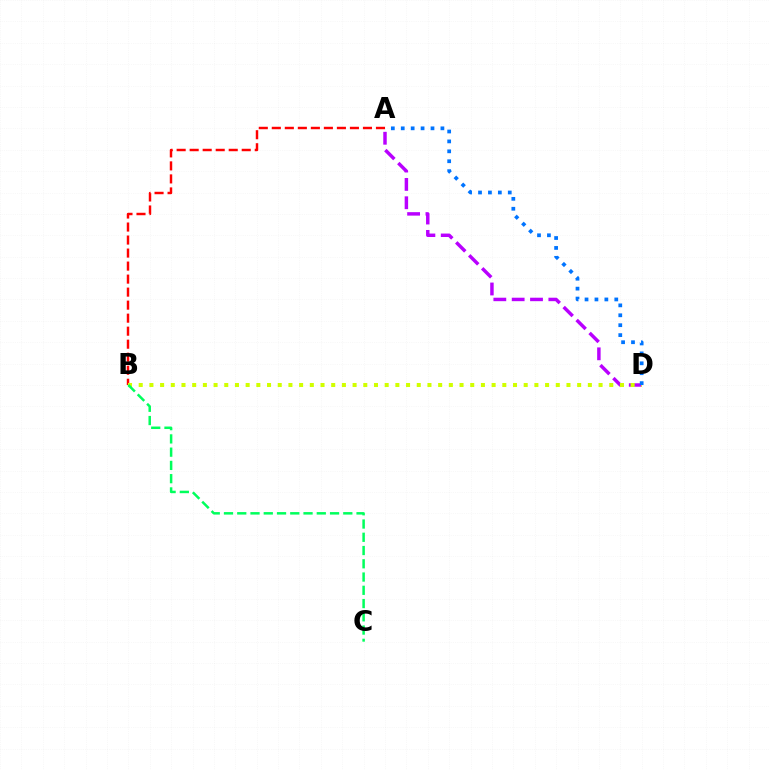{('A', 'D'): [{'color': '#b900ff', 'line_style': 'dashed', 'thickness': 2.49}, {'color': '#0074ff', 'line_style': 'dotted', 'thickness': 2.69}], ('A', 'B'): [{'color': '#ff0000', 'line_style': 'dashed', 'thickness': 1.77}], ('B', 'D'): [{'color': '#d1ff00', 'line_style': 'dotted', 'thickness': 2.91}], ('B', 'C'): [{'color': '#00ff5c', 'line_style': 'dashed', 'thickness': 1.8}]}